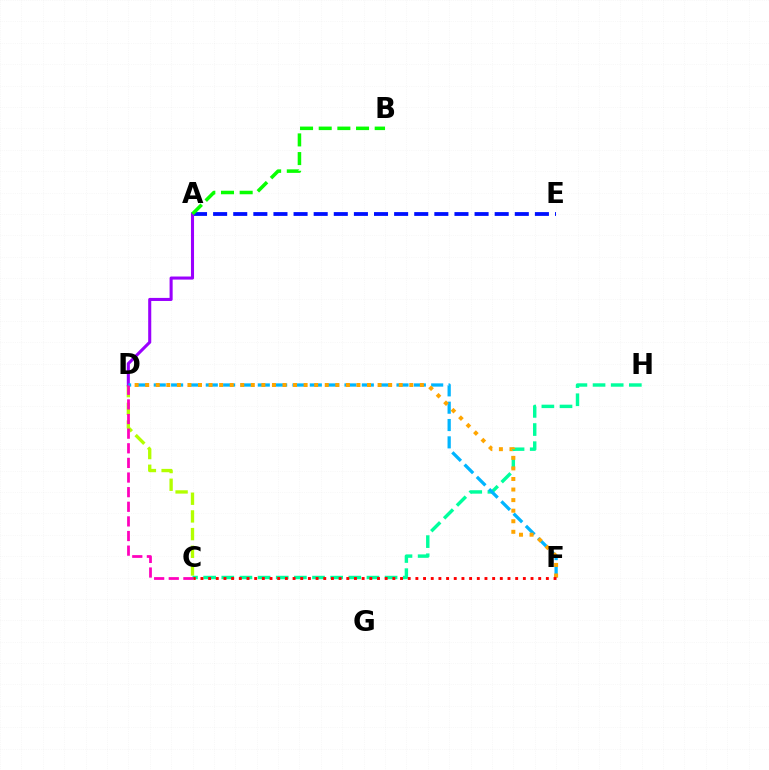{('A', 'E'): [{'color': '#0010ff', 'line_style': 'dashed', 'thickness': 2.73}], ('C', 'D'): [{'color': '#b3ff00', 'line_style': 'dashed', 'thickness': 2.4}, {'color': '#ff00bd', 'line_style': 'dashed', 'thickness': 1.99}], ('C', 'H'): [{'color': '#00ff9d', 'line_style': 'dashed', 'thickness': 2.46}], ('A', 'D'): [{'color': '#9b00ff', 'line_style': 'solid', 'thickness': 2.21}], ('A', 'B'): [{'color': '#08ff00', 'line_style': 'dashed', 'thickness': 2.54}], ('D', 'F'): [{'color': '#00b5ff', 'line_style': 'dashed', 'thickness': 2.36}, {'color': '#ffa500', 'line_style': 'dotted', 'thickness': 2.87}], ('C', 'F'): [{'color': '#ff0000', 'line_style': 'dotted', 'thickness': 2.09}]}